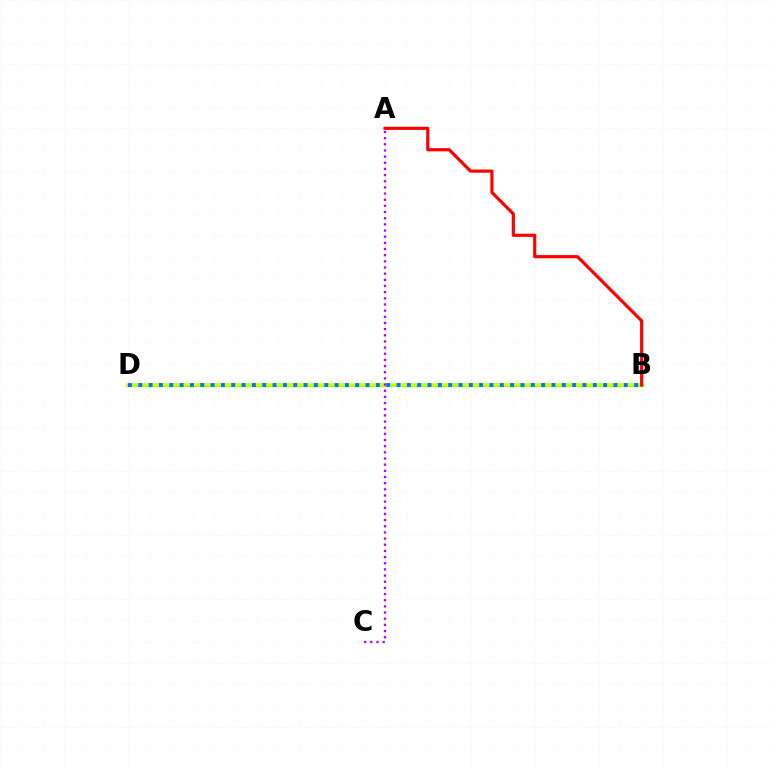{('B', 'D'): [{'color': '#00ff5c', 'line_style': 'solid', 'thickness': 2.35}, {'color': '#d1ff00', 'line_style': 'solid', 'thickness': 2.59}, {'color': '#0074ff', 'line_style': 'dotted', 'thickness': 2.81}], ('A', 'B'): [{'color': '#ff0000', 'line_style': 'solid', 'thickness': 2.29}], ('A', 'C'): [{'color': '#b900ff', 'line_style': 'dotted', 'thickness': 1.67}]}